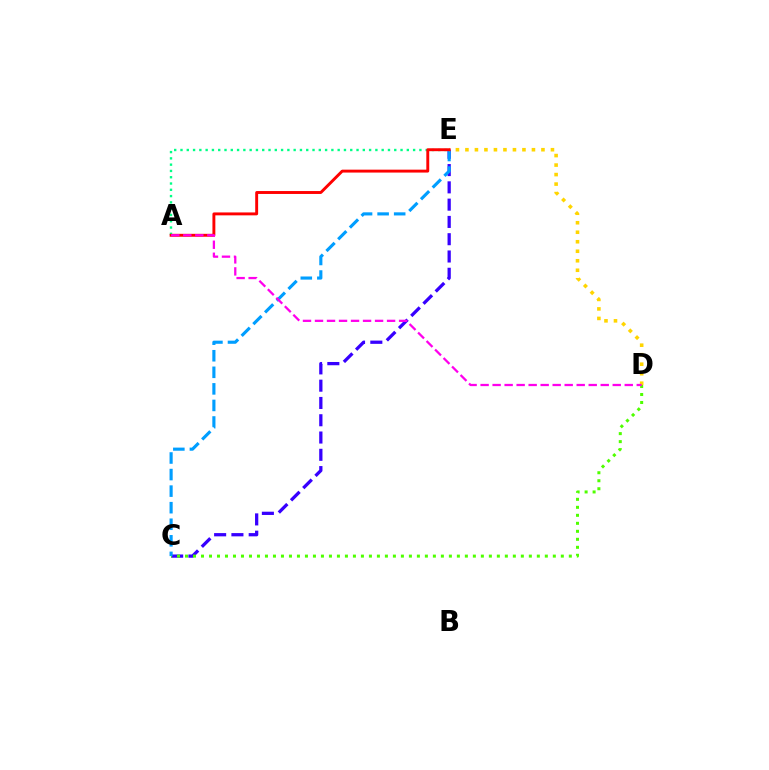{('A', 'E'): [{'color': '#00ff86', 'line_style': 'dotted', 'thickness': 1.71}, {'color': '#ff0000', 'line_style': 'solid', 'thickness': 2.1}], ('C', 'E'): [{'color': '#3700ff', 'line_style': 'dashed', 'thickness': 2.35}, {'color': '#009eff', 'line_style': 'dashed', 'thickness': 2.25}], ('C', 'D'): [{'color': '#4fff00', 'line_style': 'dotted', 'thickness': 2.17}], ('D', 'E'): [{'color': '#ffd500', 'line_style': 'dotted', 'thickness': 2.58}], ('A', 'D'): [{'color': '#ff00ed', 'line_style': 'dashed', 'thickness': 1.63}]}